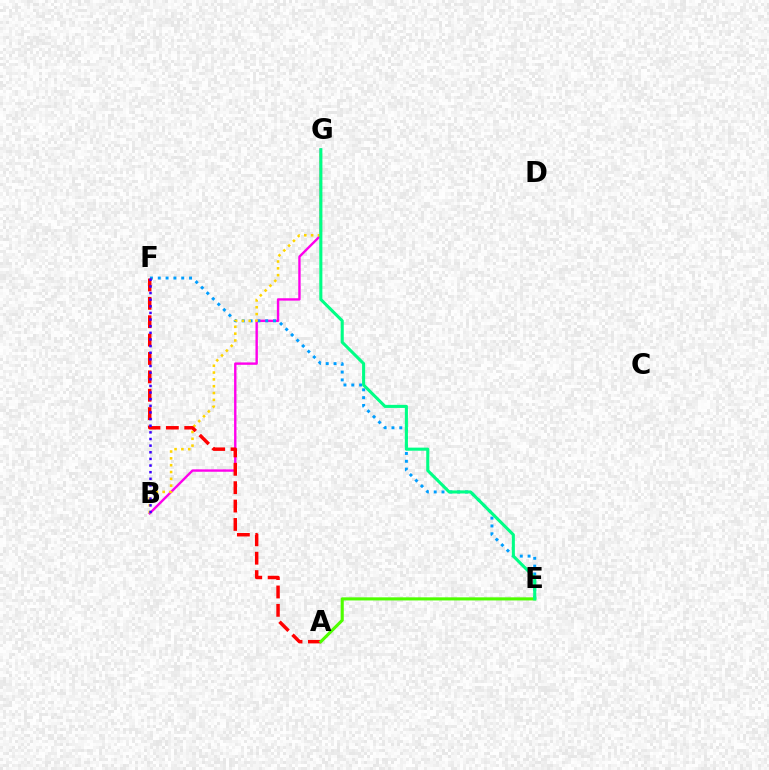{('B', 'G'): [{'color': '#ff00ed', 'line_style': 'solid', 'thickness': 1.72}, {'color': '#ffd500', 'line_style': 'dotted', 'thickness': 1.85}], ('E', 'F'): [{'color': '#009eff', 'line_style': 'dotted', 'thickness': 2.13}], ('A', 'F'): [{'color': '#ff0000', 'line_style': 'dashed', 'thickness': 2.5}], ('B', 'F'): [{'color': '#3700ff', 'line_style': 'dotted', 'thickness': 1.8}], ('A', 'E'): [{'color': '#4fff00', 'line_style': 'solid', 'thickness': 2.23}], ('E', 'G'): [{'color': '#00ff86', 'line_style': 'solid', 'thickness': 2.22}]}